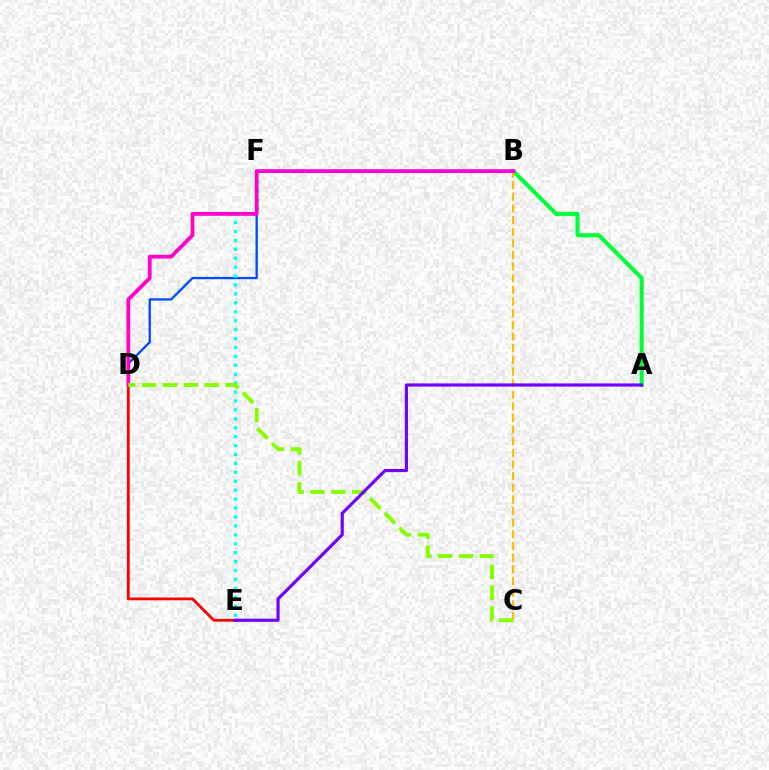{('A', 'B'): [{'color': '#00ff39', 'line_style': 'solid', 'thickness': 2.94}], ('B', 'C'): [{'color': '#ffbd00', 'line_style': 'dashed', 'thickness': 1.58}], ('D', 'E'): [{'color': '#ff0000', 'line_style': 'solid', 'thickness': 2.0}], ('D', 'F'): [{'color': '#004bff', 'line_style': 'solid', 'thickness': 1.67}], ('E', 'F'): [{'color': '#00fff6', 'line_style': 'dotted', 'thickness': 2.42}], ('B', 'D'): [{'color': '#ff00cf', 'line_style': 'solid', 'thickness': 2.74}], ('C', 'D'): [{'color': '#84ff00', 'line_style': 'dashed', 'thickness': 2.83}], ('A', 'E'): [{'color': '#7200ff', 'line_style': 'solid', 'thickness': 2.28}]}